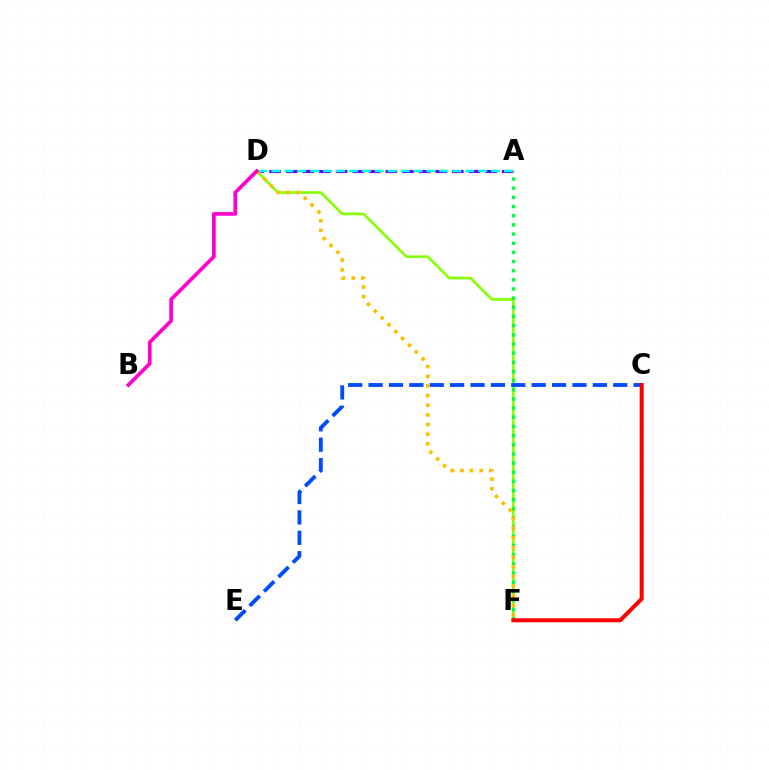{('A', 'D'): [{'color': '#7200ff', 'line_style': 'dashed', 'thickness': 2.26}, {'color': '#00fff6', 'line_style': 'dashed', 'thickness': 1.76}], ('D', 'F'): [{'color': '#84ff00', 'line_style': 'solid', 'thickness': 1.88}, {'color': '#ffbd00', 'line_style': 'dotted', 'thickness': 2.62}], ('A', 'F'): [{'color': '#00ff39', 'line_style': 'dotted', 'thickness': 2.49}], ('C', 'E'): [{'color': '#004bff', 'line_style': 'dashed', 'thickness': 2.77}], ('C', 'F'): [{'color': '#ff0000', 'line_style': 'solid', 'thickness': 2.88}], ('B', 'D'): [{'color': '#ff00cf', 'line_style': 'solid', 'thickness': 2.66}]}